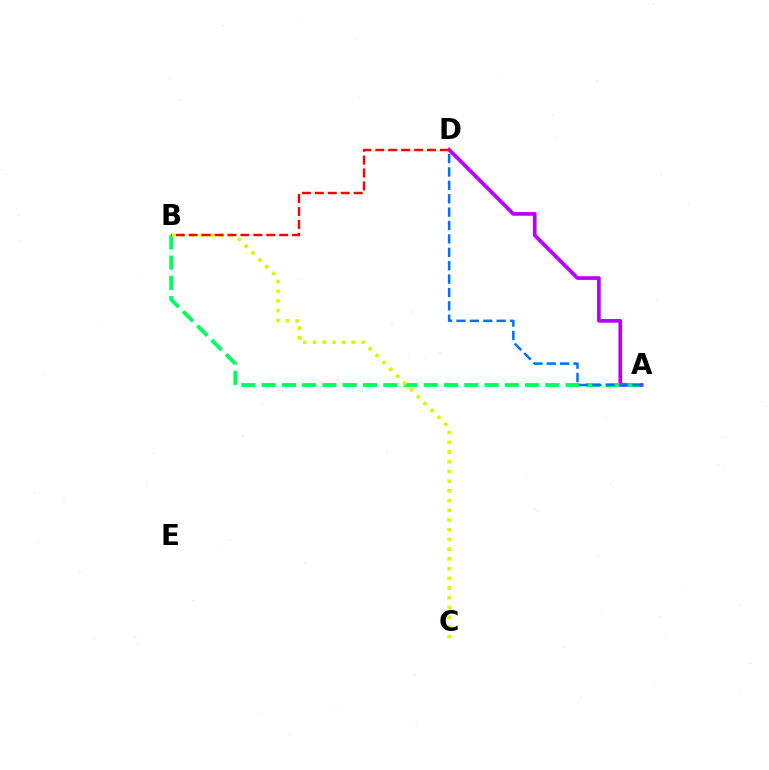{('A', 'D'): [{'color': '#b900ff', 'line_style': 'solid', 'thickness': 2.67}, {'color': '#0074ff', 'line_style': 'dashed', 'thickness': 1.82}], ('A', 'B'): [{'color': '#00ff5c', 'line_style': 'dashed', 'thickness': 2.75}], ('B', 'C'): [{'color': '#d1ff00', 'line_style': 'dotted', 'thickness': 2.64}], ('B', 'D'): [{'color': '#ff0000', 'line_style': 'dashed', 'thickness': 1.76}]}